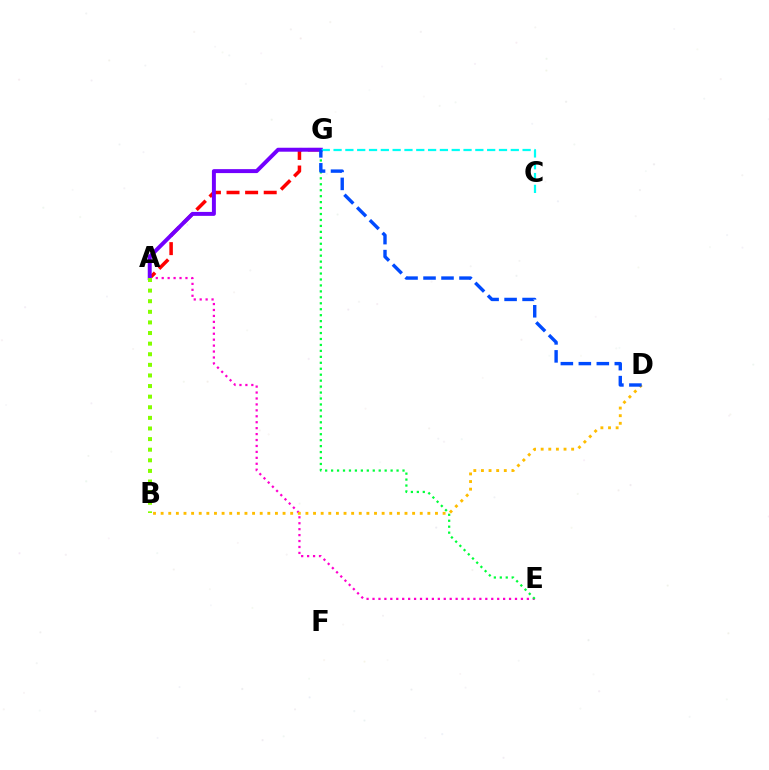{('A', 'G'): [{'color': '#ff0000', 'line_style': 'dashed', 'thickness': 2.53}, {'color': '#7200ff', 'line_style': 'solid', 'thickness': 2.84}], ('A', 'E'): [{'color': '#ff00cf', 'line_style': 'dotted', 'thickness': 1.61}], ('E', 'G'): [{'color': '#00ff39', 'line_style': 'dotted', 'thickness': 1.62}], ('B', 'D'): [{'color': '#ffbd00', 'line_style': 'dotted', 'thickness': 2.07}], ('C', 'G'): [{'color': '#00fff6', 'line_style': 'dashed', 'thickness': 1.61}], ('D', 'G'): [{'color': '#004bff', 'line_style': 'dashed', 'thickness': 2.44}], ('A', 'B'): [{'color': '#84ff00', 'line_style': 'dotted', 'thickness': 2.88}]}